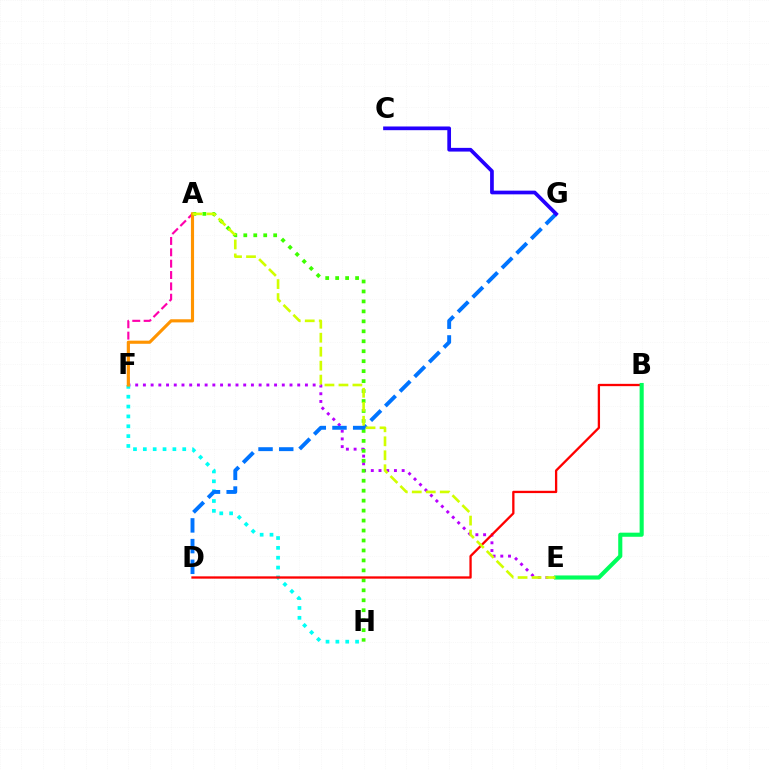{('E', 'F'): [{'color': '#b900ff', 'line_style': 'dotted', 'thickness': 2.1}], ('F', 'H'): [{'color': '#00fff6', 'line_style': 'dotted', 'thickness': 2.68}], ('A', 'H'): [{'color': '#3dff00', 'line_style': 'dotted', 'thickness': 2.71}], ('A', 'F'): [{'color': '#ff00ac', 'line_style': 'dashed', 'thickness': 1.54}, {'color': '#ff9400', 'line_style': 'solid', 'thickness': 2.26}], ('D', 'G'): [{'color': '#0074ff', 'line_style': 'dashed', 'thickness': 2.81}], ('B', 'D'): [{'color': '#ff0000', 'line_style': 'solid', 'thickness': 1.66}], ('B', 'E'): [{'color': '#00ff5c', 'line_style': 'solid', 'thickness': 2.95}], ('C', 'G'): [{'color': '#2500ff', 'line_style': 'solid', 'thickness': 2.67}], ('A', 'E'): [{'color': '#d1ff00', 'line_style': 'dashed', 'thickness': 1.9}]}